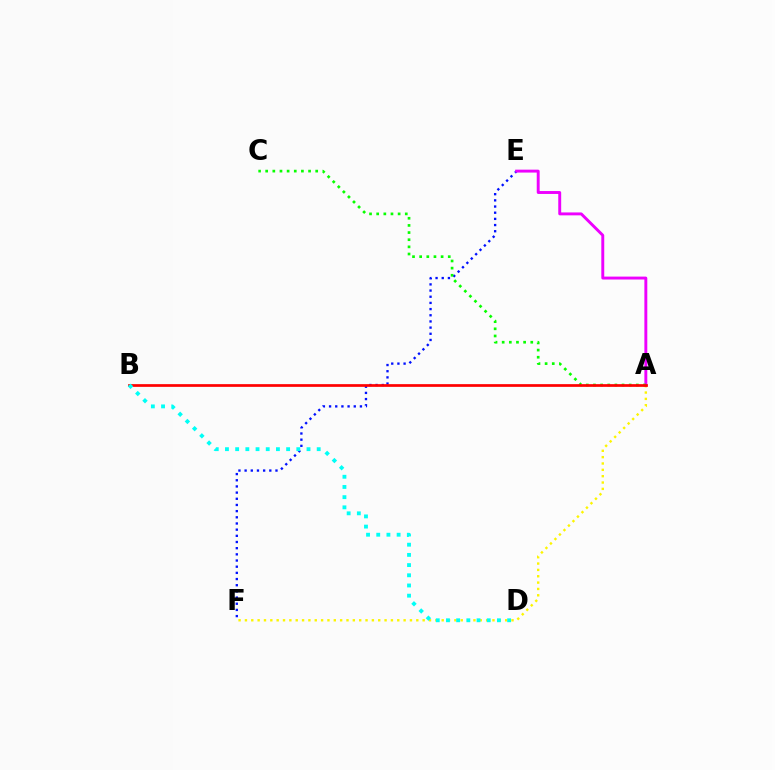{('E', 'F'): [{'color': '#0010ff', 'line_style': 'dotted', 'thickness': 1.68}], ('A', 'F'): [{'color': '#fcf500', 'line_style': 'dotted', 'thickness': 1.72}], ('A', 'E'): [{'color': '#ee00ff', 'line_style': 'solid', 'thickness': 2.1}], ('A', 'C'): [{'color': '#08ff00', 'line_style': 'dotted', 'thickness': 1.94}], ('A', 'B'): [{'color': '#ff0000', 'line_style': 'solid', 'thickness': 1.96}], ('B', 'D'): [{'color': '#00fff6', 'line_style': 'dotted', 'thickness': 2.77}]}